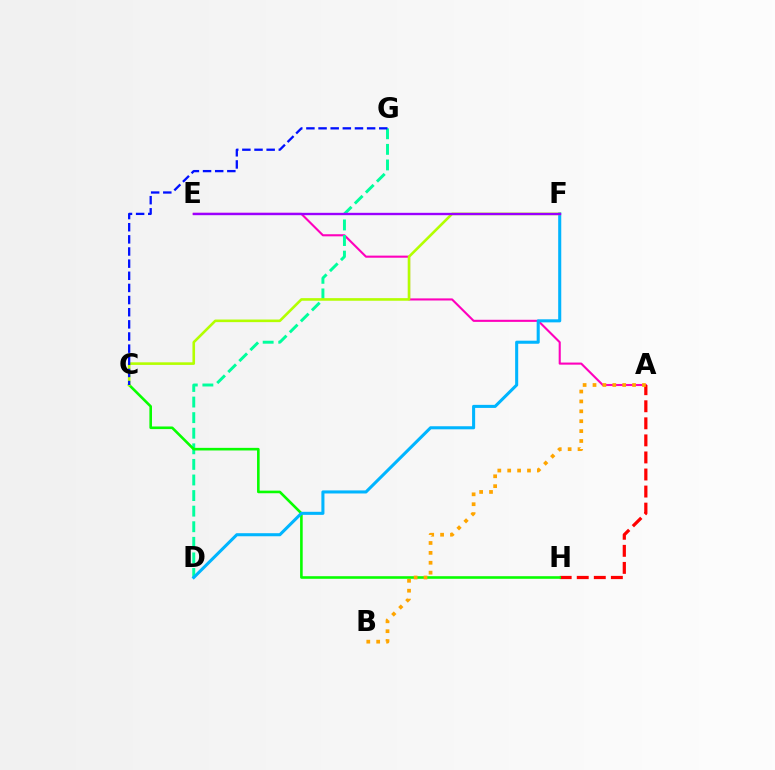{('A', 'E'): [{'color': '#ff00bd', 'line_style': 'solid', 'thickness': 1.51}], ('A', 'H'): [{'color': '#ff0000', 'line_style': 'dashed', 'thickness': 2.32}], ('D', 'G'): [{'color': '#00ff9d', 'line_style': 'dashed', 'thickness': 2.12}], ('C', 'H'): [{'color': '#08ff00', 'line_style': 'solid', 'thickness': 1.88}], ('D', 'F'): [{'color': '#00b5ff', 'line_style': 'solid', 'thickness': 2.21}], ('C', 'F'): [{'color': '#b3ff00', 'line_style': 'solid', 'thickness': 1.87}], ('E', 'F'): [{'color': '#9b00ff', 'line_style': 'solid', 'thickness': 1.7}], ('C', 'G'): [{'color': '#0010ff', 'line_style': 'dashed', 'thickness': 1.65}], ('A', 'B'): [{'color': '#ffa500', 'line_style': 'dotted', 'thickness': 2.69}]}